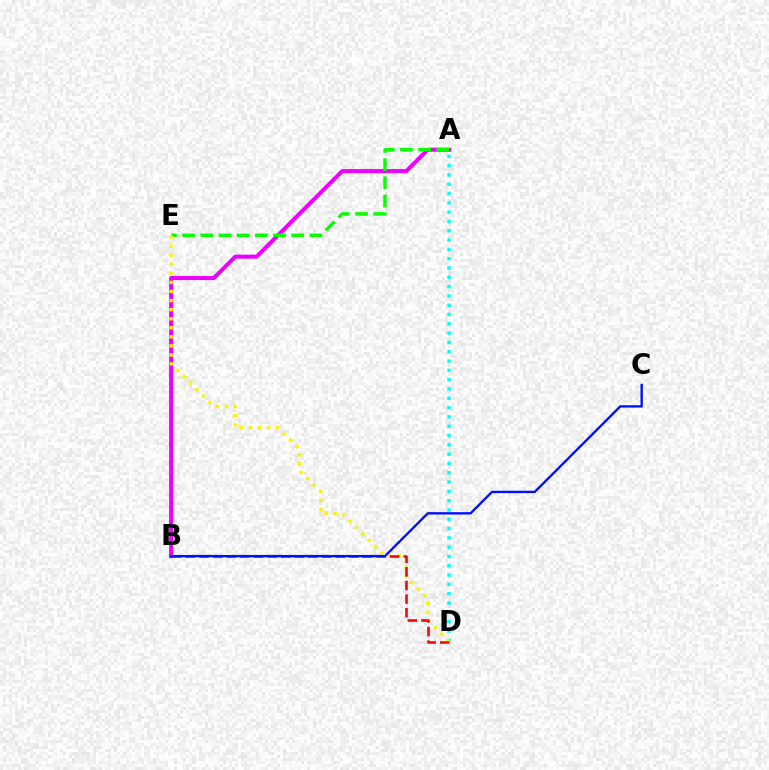{('A', 'B'): [{'color': '#ee00ff', 'line_style': 'solid', 'thickness': 2.91}], ('A', 'D'): [{'color': '#00fff6', 'line_style': 'dotted', 'thickness': 2.53}], ('A', 'E'): [{'color': '#08ff00', 'line_style': 'dashed', 'thickness': 2.47}], ('D', 'E'): [{'color': '#fcf500', 'line_style': 'dotted', 'thickness': 2.47}], ('B', 'D'): [{'color': '#ff0000', 'line_style': 'dashed', 'thickness': 1.85}], ('B', 'C'): [{'color': '#0010ff', 'line_style': 'solid', 'thickness': 1.7}]}